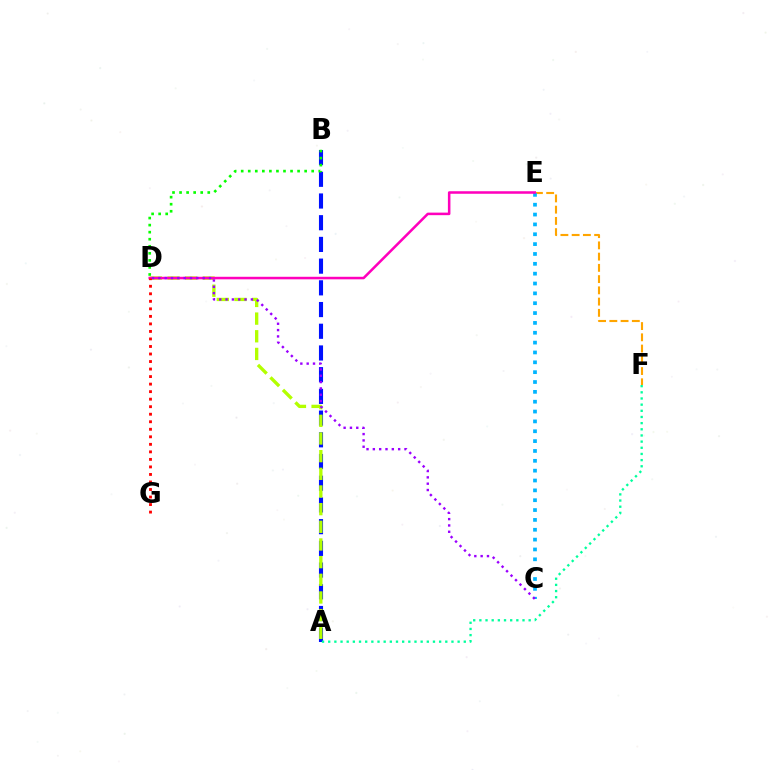{('A', 'B'): [{'color': '#0010ff', 'line_style': 'dashed', 'thickness': 2.95}], ('E', 'F'): [{'color': '#ffa500', 'line_style': 'dashed', 'thickness': 1.53}], ('C', 'E'): [{'color': '#00b5ff', 'line_style': 'dotted', 'thickness': 2.68}], ('A', 'D'): [{'color': '#b3ff00', 'line_style': 'dashed', 'thickness': 2.4}], ('B', 'D'): [{'color': '#08ff00', 'line_style': 'dotted', 'thickness': 1.92}], ('D', 'E'): [{'color': '#ff00bd', 'line_style': 'solid', 'thickness': 1.83}], ('D', 'G'): [{'color': '#ff0000', 'line_style': 'dotted', 'thickness': 2.05}], ('C', 'D'): [{'color': '#9b00ff', 'line_style': 'dotted', 'thickness': 1.72}], ('A', 'F'): [{'color': '#00ff9d', 'line_style': 'dotted', 'thickness': 1.67}]}